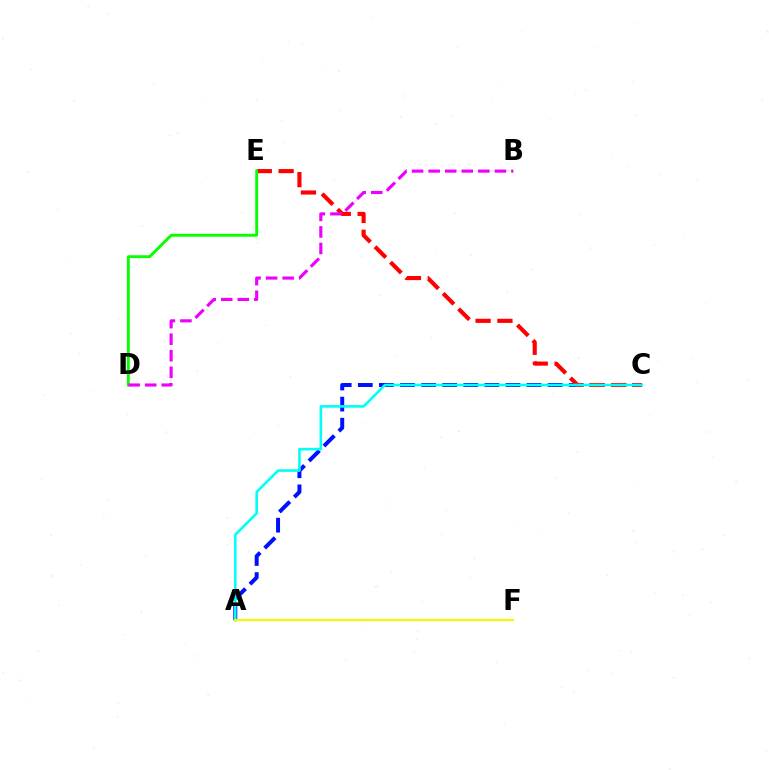{('A', 'C'): [{'color': '#0010ff', 'line_style': 'dashed', 'thickness': 2.87}, {'color': '#00fff6', 'line_style': 'solid', 'thickness': 1.88}], ('C', 'E'): [{'color': '#ff0000', 'line_style': 'dashed', 'thickness': 2.97}], ('D', 'E'): [{'color': '#08ff00', 'line_style': 'solid', 'thickness': 2.08}], ('A', 'F'): [{'color': '#fcf500', 'line_style': 'solid', 'thickness': 1.58}], ('B', 'D'): [{'color': '#ee00ff', 'line_style': 'dashed', 'thickness': 2.25}]}